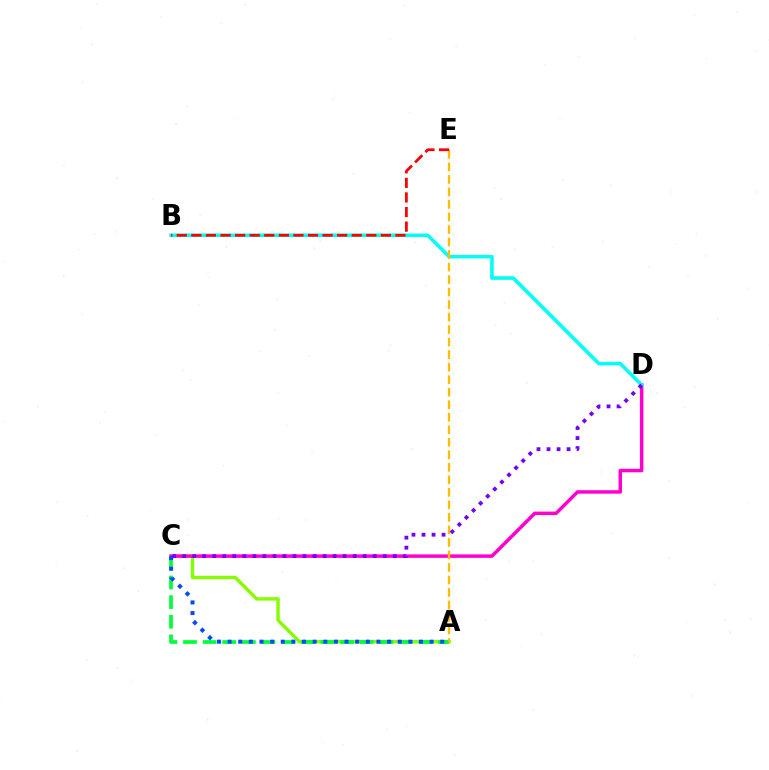{('A', 'C'): [{'color': '#84ff00', 'line_style': 'solid', 'thickness': 2.43}, {'color': '#00ff39', 'line_style': 'dashed', 'thickness': 2.67}, {'color': '#004bff', 'line_style': 'dotted', 'thickness': 2.89}], ('C', 'D'): [{'color': '#ff00cf', 'line_style': 'solid', 'thickness': 2.5}, {'color': '#7200ff', 'line_style': 'dotted', 'thickness': 2.72}], ('B', 'D'): [{'color': '#00fff6', 'line_style': 'solid', 'thickness': 2.56}], ('A', 'E'): [{'color': '#ffbd00', 'line_style': 'dashed', 'thickness': 1.7}], ('B', 'E'): [{'color': '#ff0000', 'line_style': 'dashed', 'thickness': 1.98}]}